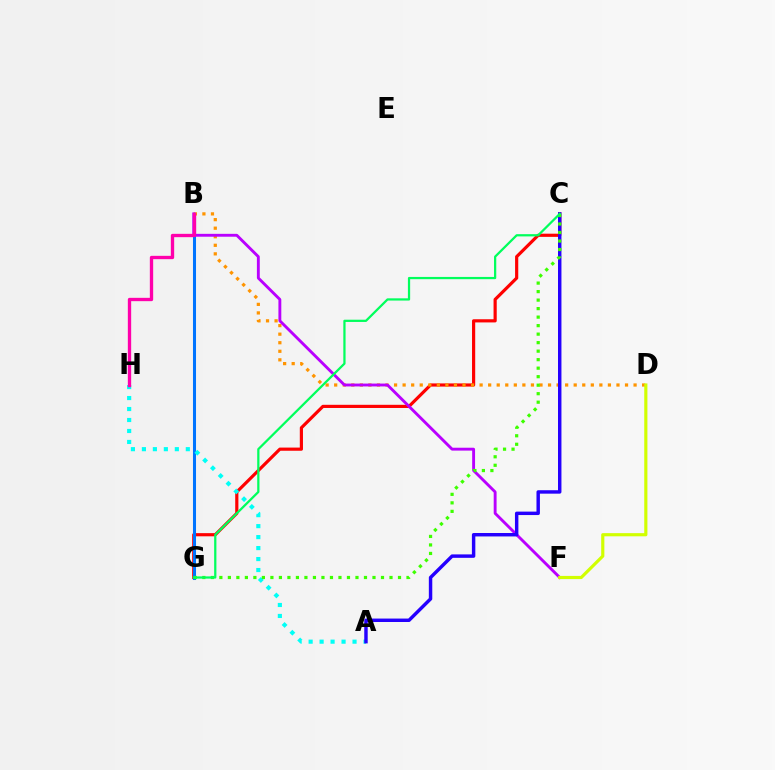{('C', 'G'): [{'color': '#ff0000', 'line_style': 'solid', 'thickness': 2.29}, {'color': '#3dff00', 'line_style': 'dotted', 'thickness': 2.31}, {'color': '#00ff5c', 'line_style': 'solid', 'thickness': 1.61}], ('B', 'G'): [{'color': '#0074ff', 'line_style': 'solid', 'thickness': 2.19}], ('B', 'D'): [{'color': '#ff9400', 'line_style': 'dotted', 'thickness': 2.32}], ('A', 'H'): [{'color': '#00fff6', 'line_style': 'dotted', 'thickness': 2.98}], ('B', 'F'): [{'color': '#b900ff', 'line_style': 'solid', 'thickness': 2.07}], ('A', 'C'): [{'color': '#2500ff', 'line_style': 'solid', 'thickness': 2.48}], ('B', 'H'): [{'color': '#ff00ac', 'line_style': 'solid', 'thickness': 2.4}], ('D', 'F'): [{'color': '#d1ff00', 'line_style': 'solid', 'thickness': 2.28}]}